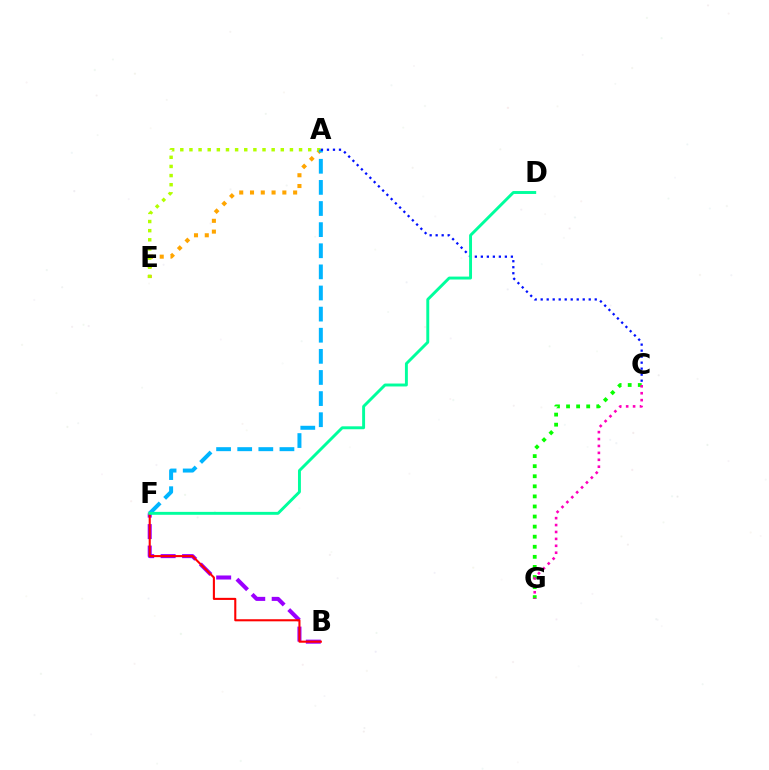{('B', 'F'): [{'color': '#9b00ff', 'line_style': 'dashed', 'thickness': 2.92}, {'color': '#ff0000', 'line_style': 'solid', 'thickness': 1.5}], ('A', 'E'): [{'color': '#ffa500', 'line_style': 'dotted', 'thickness': 2.93}, {'color': '#b3ff00', 'line_style': 'dotted', 'thickness': 2.48}], ('A', 'F'): [{'color': '#00b5ff', 'line_style': 'dashed', 'thickness': 2.87}], ('C', 'G'): [{'color': '#08ff00', 'line_style': 'dotted', 'thickness': 2.74}, {'color': '#ff00bd', 'line_style': 'dotted', 'thickness': 1.88}], ('A', 'C'): [{'color': '#0010ff', 'line_style': 'dotted', 'thickness': 1.63}], ('D', 'F'): [{'color': '#00ff9d', 'line_style': 'solid', 'thickness': 2.1}]}